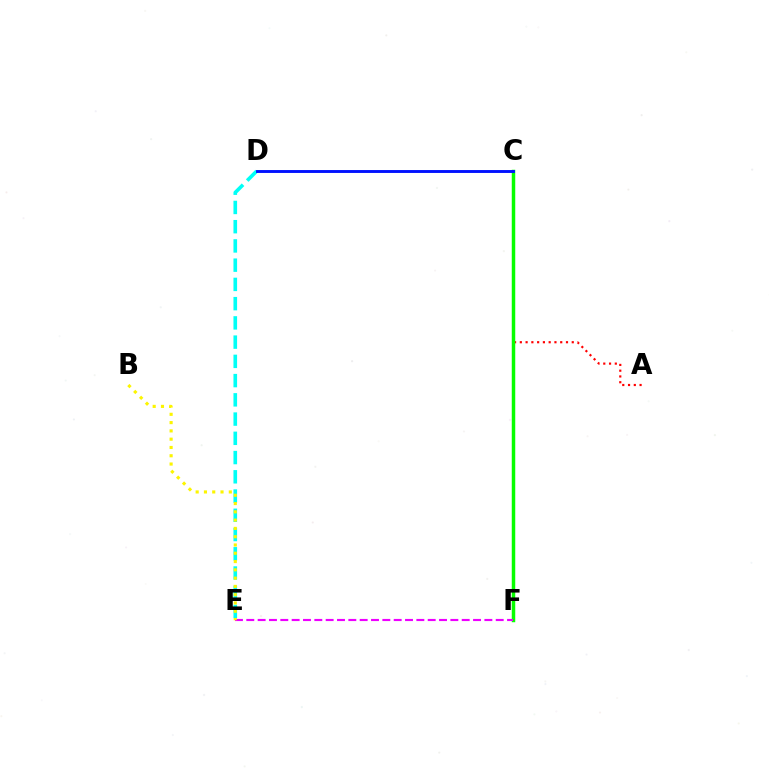{('A', 'C'): [{'color': '#ff0000', 'line_style': 'dotted', 'thickness': 1.57}], ('D', 'E'): [{'color': '#00fff6', 'line_style': 'dashed', 'thickness': 2.61}], ('C', 'F'): [{'color': '#08ff00', 'line_style': 'solid', 'thickness': 2.51}], ('E', 'F'): [{'color': '#ee00ff', 'line_style': 'dashed', 'thickness': 1.54}], ('C', 'D'): [{'color': '#0010ff', 'line_style': 'solid', 'thickness': 2.09}], ('B', 'E'): [{'color': '#fcf500', 'line_style': 'dotted', 'thickness': 2.25}]}